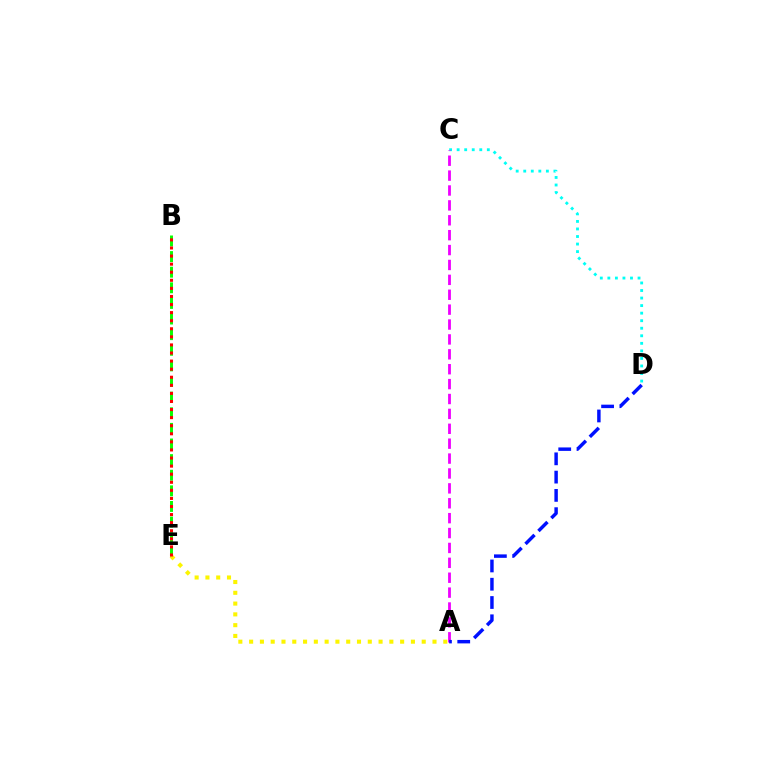{('C', 'D'): [{'color': '#00fff6', 'line_style': 'dotted', 'thickness': 2.05}], ('A', 'C'): [{'color': '#ee00ff', 'line_style': 'dashed', 'thickness': 2.02}], ('B', 'E'): [{'color': '#08ff00', 'line_style': 'dashed', 'thickness': 2.12}, {'color': '#ff0000', 'line_style': 'dotted', 'thickness': 2.19}], ('A', 'D'): [{'color': '#0010ff', 'line_style': 'dashed', 'thickness': 2.48}], ('A', 'E'): [{'color': '#fcf500', 'line_style': 'dotted', 'thickness': 2.93}]}